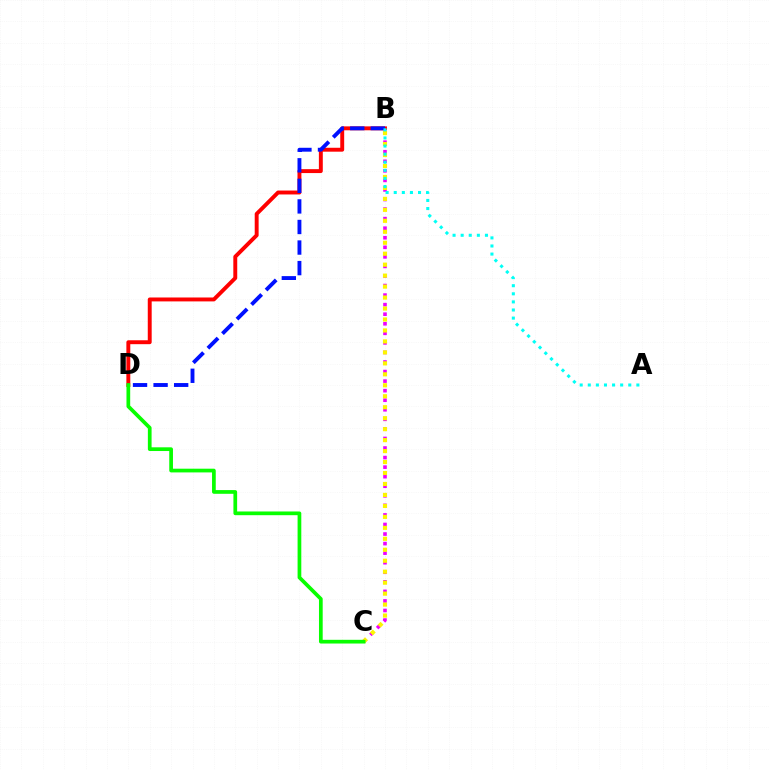{('B', 'D'): [{'color': '#ff0000', 'line_style': 'solid', 'thickness': 2.82}, {'color': '#0010ff', 'line_style': 'dashed', 'thickness': 2.79}], ('B', 'C'): [{'color': '#ee00ff', 'line_style': 'dotted', 'thickness': 2.6}, {'color': '#fcf500', 'line_style': 'dotted', 'thickness': 2.98}], ('C', 'D'): [{'color': '#08ff00', 'line_style': 'solid', 'thickness': 2.68}], ('A', 'B'): [{'color': '#00fff6', 'line_style': 'dotted', 'thickness': 2.2}]}